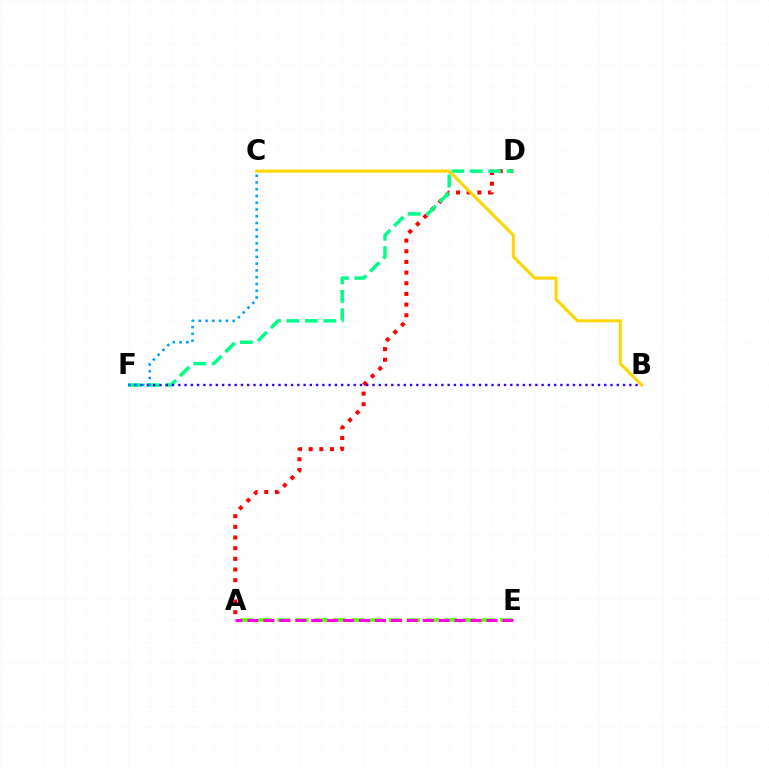{('A', 'E'): [{'color': '#4fff00', 'line_style': 'dashed', 'thickness': 2.52}, {'color': '#ff00ed', 'line_style': 'dashed', 'thickness': 2.16}], ('A', 'D'): [{'color': '#ff0000', 'line_style': 'dotted', 'thickness': 2.9}], ('D', 'F'): [{'color': '#00ff86', 'line_style': 'dashed', 'thickness': 2.51}], ('B', 'F'): [{'color': '#3700ff', 'line_style': 'dotted', 'thickness': 1.7}], ('C', 'F'): [{'color': '#009eff', 'line_style': 'dotted', 'thickness': 1.84}], ('B', 'C'): [{'color': '#ffd500', 'line_style': 'solid', 'thickness': 2.2}]}